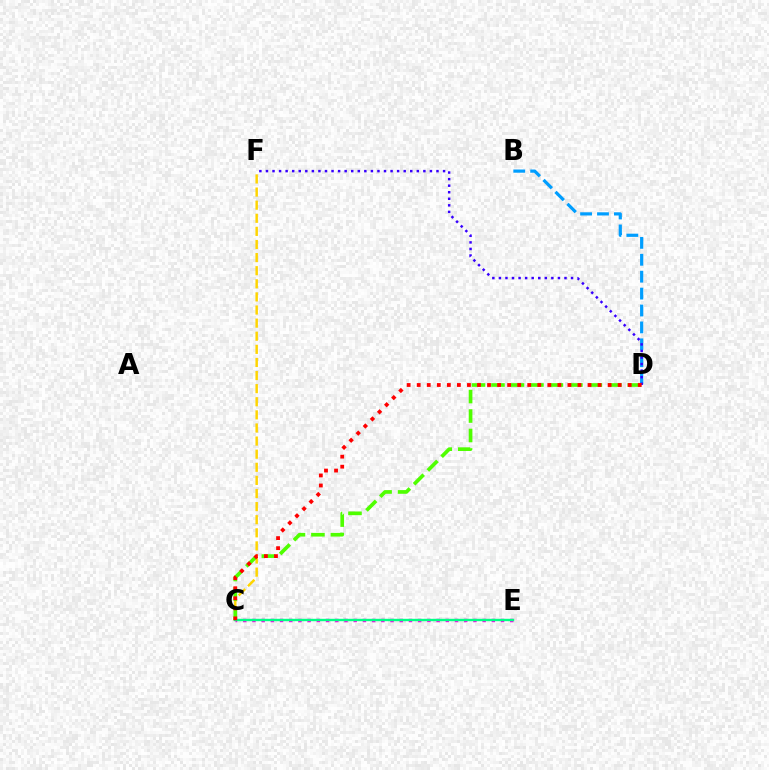{('C', 'E'): [{'color': '#ff00ed', 'line_style': 'dotted', 'thickness': 2.5}, {'color': '#00ff86', 'line_style': 'solid', 'thickness': 1.73}], ('C', 'F'): [{'color': '#ffd500', 'line_style': 'dashed', 'thickness': 1.78}], ('B', 'D'): [{'color': '#009eff', 'line_style': 'dashed', 'thickness': 2.3}], ('C', 'D'): [{'color': '#4fff00', 'line_style': 'dashed', 'thickness': 2.65}, {'color': '#ff0000', 'line_style': 'dotted', 'thickness': 2.73}], ('D', 'F'): [{'color': '#3700ff', 'line_style': 'dotted', 'thickness': 1.78}]}